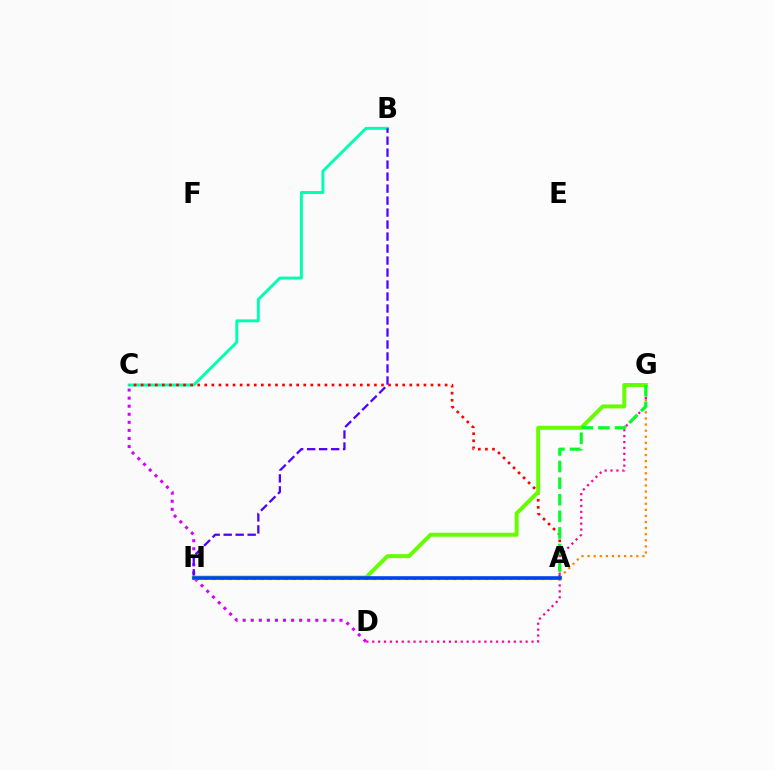{('B', 'C'): [{'color': '#00ffaf', 'line_style': 'solid', 'thickness': 2.11}], ('A', 'C'): [{'color': '#ff0000', 'line_style': 'dotted', 'thickness': 1.92}], ('C', 'D'): [{'color': '#d600ff', 'line_style': 'dotted', 'thickness': 2.19}], ('B', 'H'): [{'color': '#4f00ff', 'line_style': 'dashed', 'thickness': 1.63}], ('D', 'G'): [{'color': '#ff00a0', 'line_style': 'dotted', 'thickness': 1.6}], ('G', 'H'): [{'color': '#66ff00', 'line_style': 'solid', 'thickness': 2.87}], ('A', 'H'): [{'color': '#eeff00', 'line_style': 'solid', 'thickness': 2.46}, {'color': '#00c7ff', 'line_style': 'dotted', 'thickness': 2.18}, {'color': '#003fff', 'line_style': 'solid', 'thickness': 2.58}], ('A', 'G'): [{'color': '#ff8800', 'line_style': 'dotted', 'thickness': 1.65}, {'color': '#00ff27', 'line_style': 'dashed', 'thickness': 2.25}]}